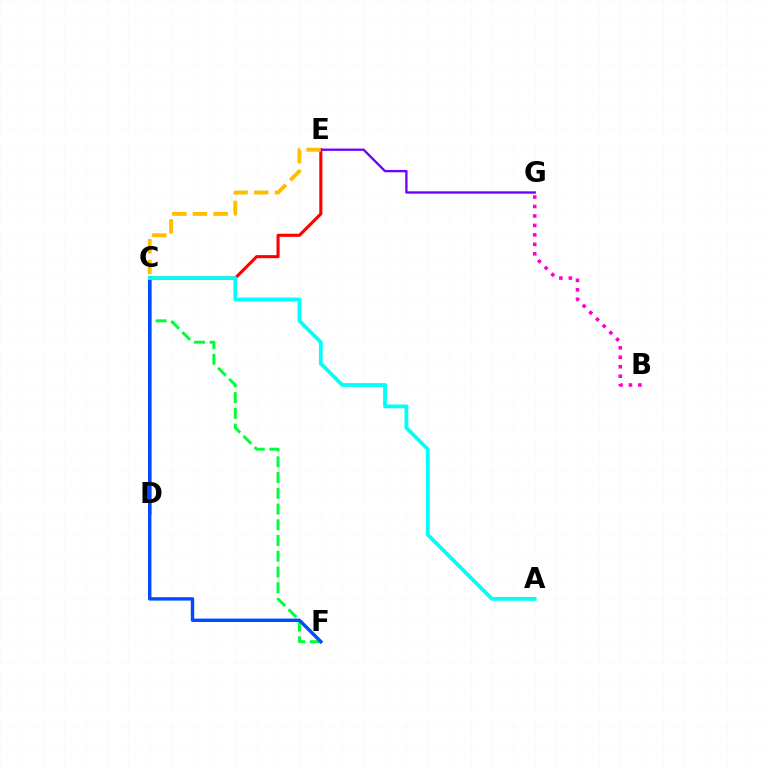{('B', 'G'): [{'color': '#ff00cf', 'line_style': 'dotted', 'thickness': 2.57}], ('C', 'D'): [{'color': '#84ff00', 'line_style': 'solid', 'thickness': 2.09}], ('C', 'F'): [{'color': '#00ff39', 'line_style': 'dashed', 'thickness': 2.14}, {'color': '#004bff', 'line_style': 'solid', 'thickness': 2.46}], ('C', 'E'): [{'color': '#ff0000', 'line_style': 'solid', 'thickness': 2.22}, {'color': '#ffbd00', 'line_style': 'dashed', 'thickness': 2.81}], ('A', 'C'): [{'color': '#00fff6', 'line_style': 'solid', 'thickness': 2.72}], ('E', 'G'): [{'color': '#7200ff', 'line_style': 'solid', 'thickness': 1.68}]}